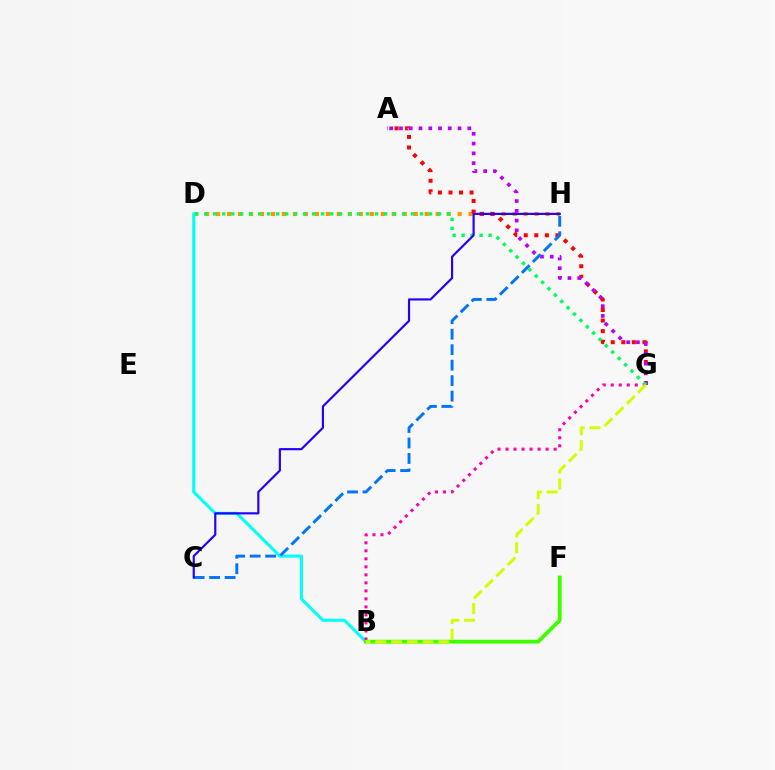{('D', 'H'): [{'color': '#ff9400', 'line_style': 'dotted', 'thickness': 2.98}], ('B', 'D'): [{'color': '#00fff6', 'line_style': 'solid', 'thickness': 2.22}], ('B', 'G'): [{'color': '#ff00ac', 'line_style': 'dotted', 'thickness': 2.18}, {'color': '#d1ff00', 'line_style': 'dashed', 'thickness': 2.14}], ('A', 'G'): [{'color': '#ff0000', 'line_style': 'dotted', 'thickness': 2.87}, {'color': '#b900ff', 'line_style': 'dotted', 'thickness': 2.65}], ('B', 'F'): [{'color': '#3dff00', 'line_style': 'solid', 'thickness': 2.75}], ('D', 'G'): [{'color': '#00ff5c', 'line_style': 'dotted', 'thickness': 2.44}], ('C', 'H'): [{'color': '#0074ff', 'line_style': 'dashed', 'thickness': 2.1}, {'color': '#2500ff', 'line_style': 'solid', 'thickness': 1.57}]}